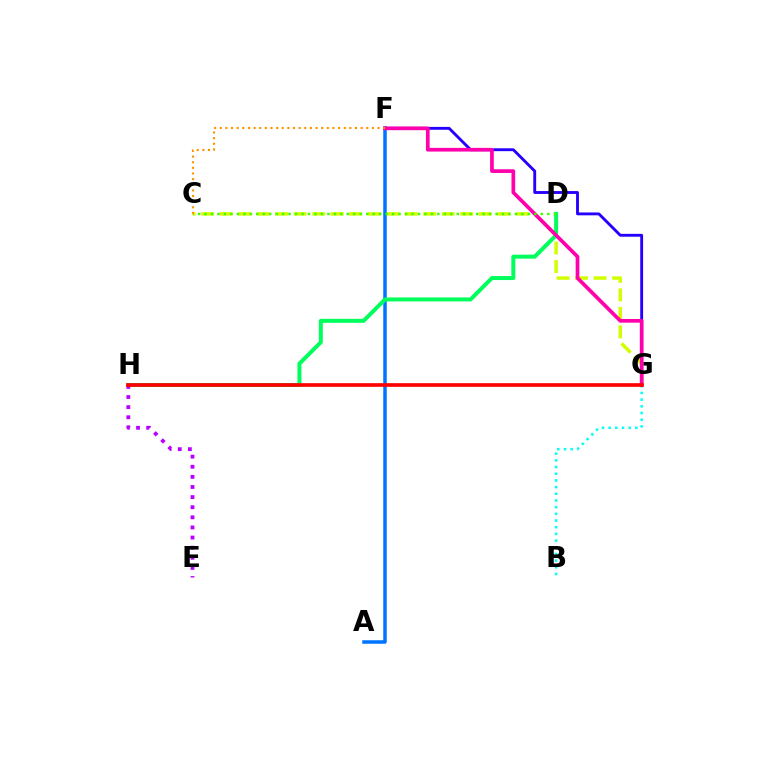{('C', 'G'): [{'color': '#d1ff00', 'line_style': 'dashed', 'thickness': 2.51}], ('A', 'F'): [{'color': '#0074ff', 'line_style': 'solid', 'thickness': 2.53}], ('B', 'G'): [{'color': '#00fff6', 'line_style': 'dotted', 'thickness': 1.82}], ('F', 'G'): [{'color': '#2500ff', 'line_style': 'solid', 'thickness': 2.06}, {'color': '#ff00ac', 'line_style': 'solid', 'thickness': 2.66}], ('D', 'H'): [{'color': '#00ff5c', 'line_style': 'solid', 'thickness': 2.87}], ('E', 'H'): [{'color': '#b900ff', 'line_style': 'dotted', 'thickness': 2.75}], ('C', 'D'): [{'color': '#3dff00', 'line_style': 'dotted', 'thickness': 1.76}], ('G', 'H'): [{'color': '#ff0000', 'line_style': 'solid', 'thickness': 2.63}], ('C', 'F'): [{'color': '#ff9400', 'line_style': 'dotted', 'thickness': 1.53}]}